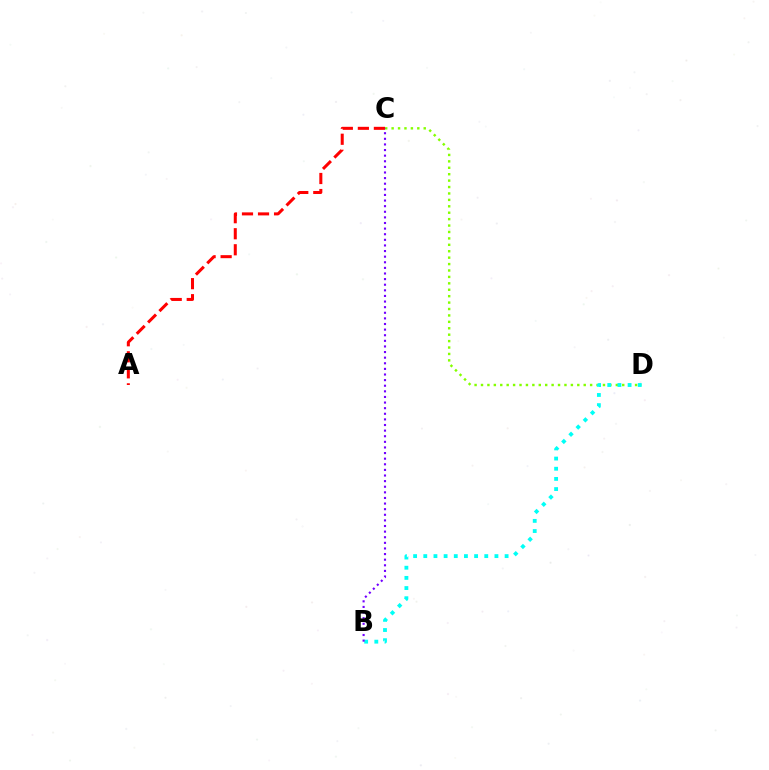{('C', 'D'): [{'color': '#84ff00', 'line_style': 'dotted', 'thickness': 1.74}], ('A', 'C'): [{'color': '#ff0000', 'line_style': 'dashed', 'thickness': 2.18}], ('B', 'D'): [{'color': '#00fff6', 'line_style': 'dotted', 'thickness': 2.76}], ('B', 'C'): [{'color': '#7200ff', 'line_style': 'dotted', 'thickness': 1.52}]}